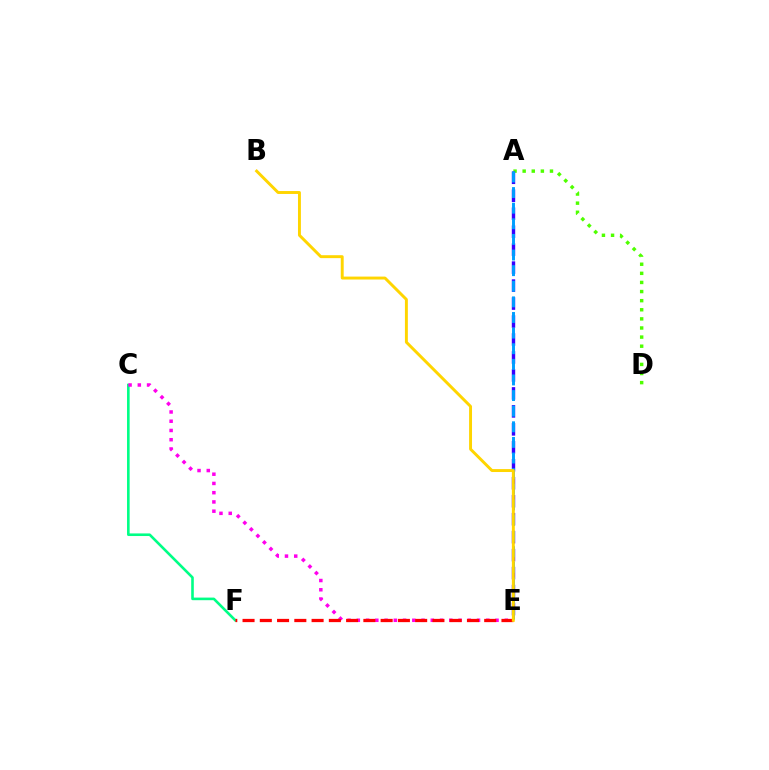{('C', 'F'): [{'color': '#00ff86', 'line_style': 'solid', 'thickness': 1.88}], ('C', 'E'): [{'color': '#ff00ed', 'line_style': 'dotted', 'thickness': 2.51}], ('A', 'D'): [{'color': '#4fff00', 'line_style': 'dotted', 'thickness': 2.47}], ('A', 'E'): [{'color': '#3700ff', 'line_style': 'dashed', 'thickness': 2.44}, {'color': '#009eff', 'line_style': 'dashed', 'thickness': 2.12}], ('E', 'F'): [{'color': '#ff0000', 'line_style': 'dashed', 'thickness': 2.35}], ('B', 'E'): [{'color': '#ffd500', 'line_style': 'solid', 'thickness': 2.11}]}